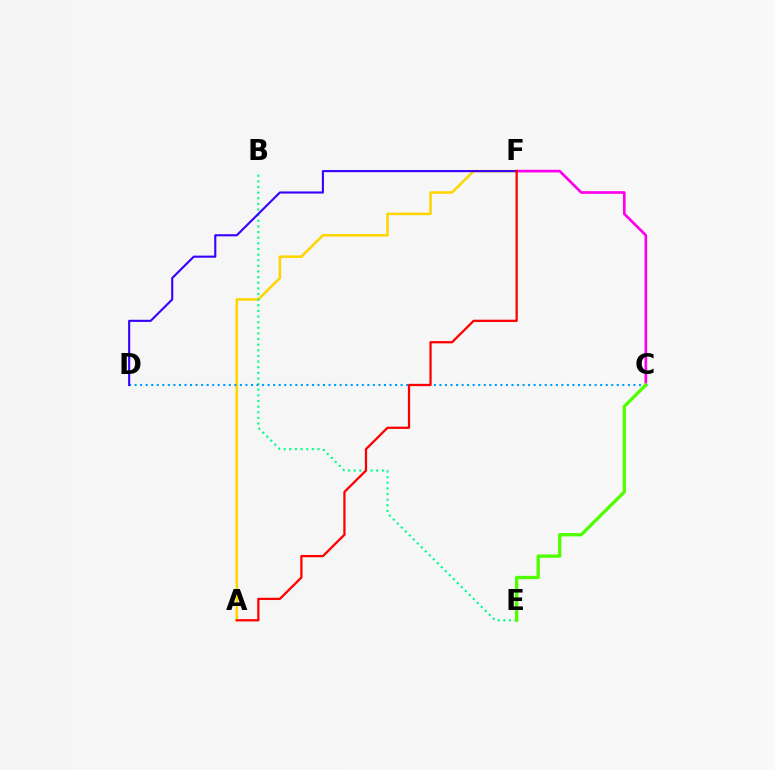{('A', 'F'): [{'color': '#ffd500', 'line_style': 'solid', 'thickness': 1.83}, {'color': '#ff0000', 'line_style': 'solid', 'thickness': 1.63}], ('B', 'E'): [{'color': '#00ff86', 'line_style': 'dotted', 'thickness': 1.53}], ('C', 'F'): [{'color': '#ff00ed', 'line_style': 'solid', 'thickness': 1.93}], ('C', 'D'): [{'color': '#009eff', 'line_style': 'dotted', 'thickness': 1.51}], ('D', 'F'): [{'color': '#3700ff', 'line_style': 'solid', 'thickness': 1.52}], ('C', 'E'): [{'color': '#4fff00', 'line_style': 'solid', 'thickness': 2.38}]}